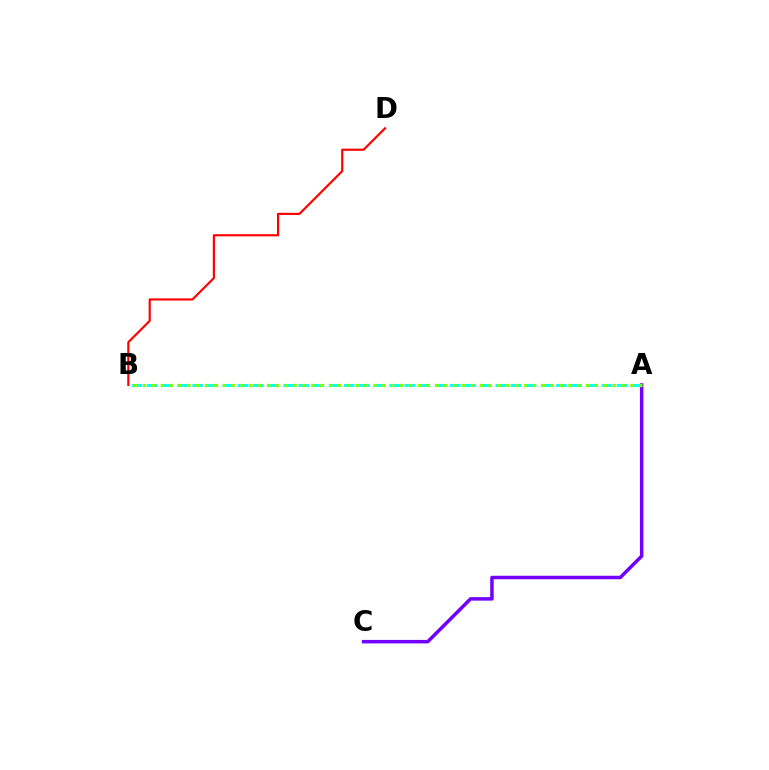{('A', 'B'): [{'color': '#00fff6', 'line_style': 'dashed', 'thickness': 2.06}, {'color': '#84ff00', 'line_style': 'dotted', 'thickness': 2.41}], ('B', 'D'): [{'color': '#ff0000', 'line_style': 'solid', 'thickness': 1.55}], ('A', 'C'): [{'color': '#7200ff', 'line_style': 'solid', 'thickness': 2.51}]}